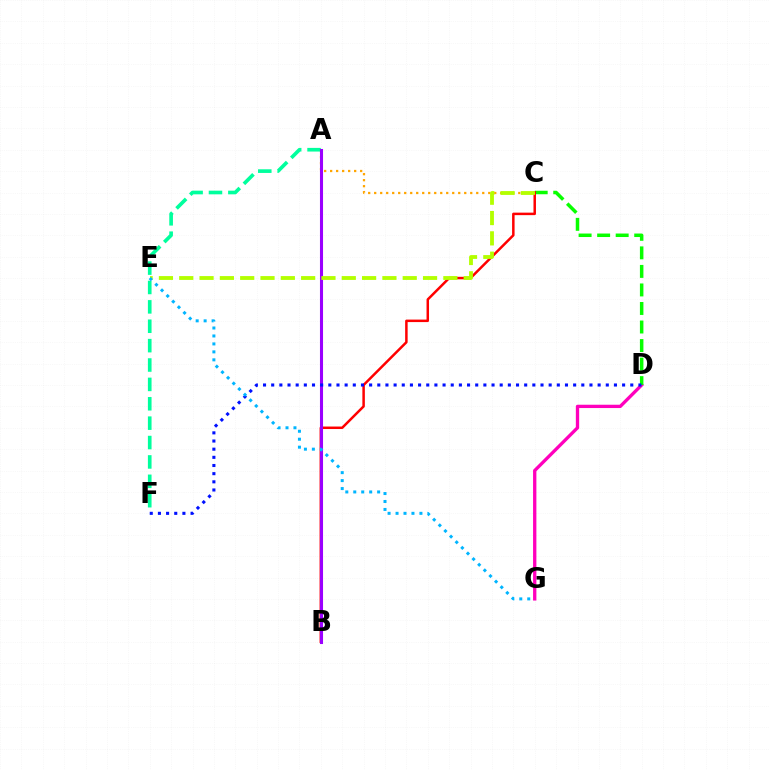{('D', 'G'): [{'color': '#ff00bd', 'line_style': 'solid', 'thickness': 2.39}], ('A', 'C'): [{'color': '#ffa500', 'line_style': 'dotted', 'thickness': 1.63}], ('C', 'D'): [{'color': '#08ff00', 'line_style': 'dashed', 'thickness': 2.52}], ('A', 'F'): [{'color': '#00ff9d', 'line_style': 'dashed', 'thickness': 2.63}], ('B', 'C'): [{'color': '#ff0000', 'line_style': 'solid', 'thickness': 1.8}], ('A', 'B'): [{'color': '#9b00ff', 'line_style': 'solid', 'thickness': 2.21}], ('C', 'E'): [{'color': '#b3ff00', 'line_style': 'dashed', 'thickness': 2.76}], ('D', 'F'): [{'color': '#0010ff', 'line_style': 'dotted', 'thickness': 2.22}], ('E', 'G'): [{'color': '#00b5ff', 'line_style': 'dotted', 'thickness': 2.16}]}